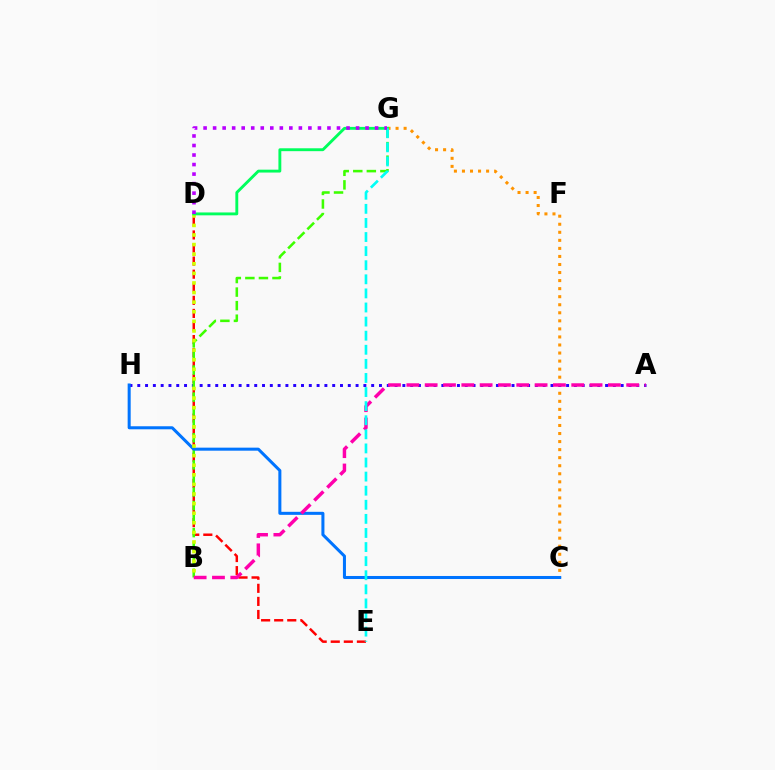{('C', 'G'): [{'color': '#ff9400', 'line_style': 'dotted', 'thickness': 2.19}], ('A', 'H'): [{'color': '#2500ff', 'line_style': 'dotted', 'thickness': 2.12}], ('D', 'E'): [{'color': '#ff0000', 'line_style': 'dashed', 'thickness': 1.78}], ('B', 'G'): [{'color': '#3dff00', 'line_style': 'dashed', 'thickness': 1.84}], ('C', 'H'): [{'color': '#0074ff', 'line_style': 'solid', 'thickness': 2.18}], ('B', 'D'): [{'color': '#d1ff00', 'line_style': 'dotted', 'thickness': 2.61}], ('D', 'G'): [{'color': '#00ff5c', 'line_style': 'solid', 'thickness': 2.07}, {'color': '#b900ff', 'line_style': 'dotted', 'thickness': 2.59}], ('A', 'B'): [{'color': '#ff00ac', 'line_style': 'dashed', 'thickness': 2.49}], ('E', 'G'): [{'color': '#00fff6', 'line_style': 'dashed', 'thickness': 1.91}]}